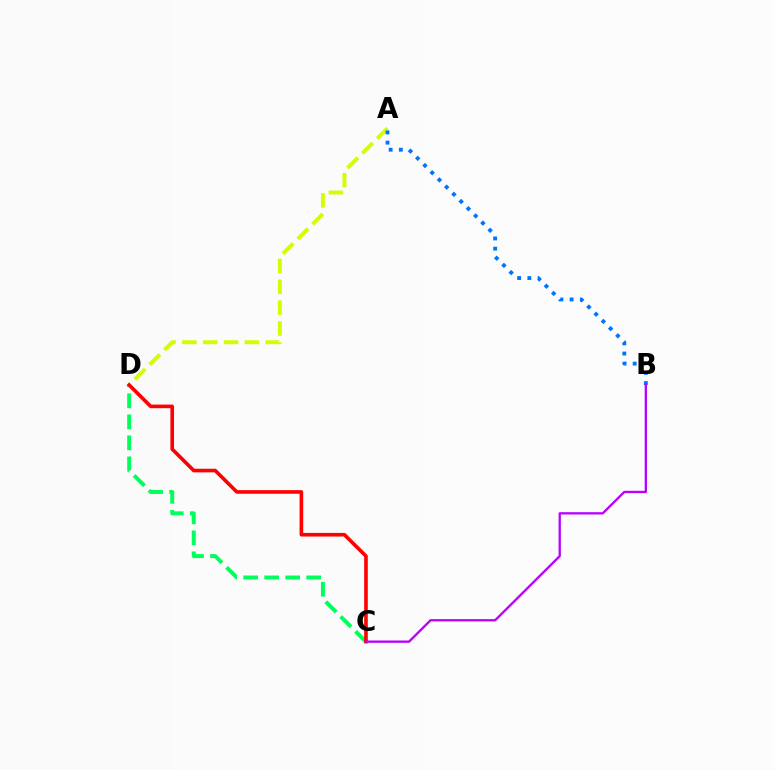{('A', 'D'): [{'color': '#d1ff00', 'line_style': 'dashed', 'thickness': 2.83}], ('C', 'D'): [{'color': '#00ff5c', 'line_style': 'dashed', 'thickness': 2.85}, {'color': '#ff0000', 'line_style': 'solid', 'thickness': 2.61}], ('A', 'B'): [{'color': '#0074ff', 'line_style': 'dotted', 'thickness': 2.77}], ('B', 'C'): [{'color': '#b900ff', 'line_style': 'solid', 'thickness': 1.67}]}